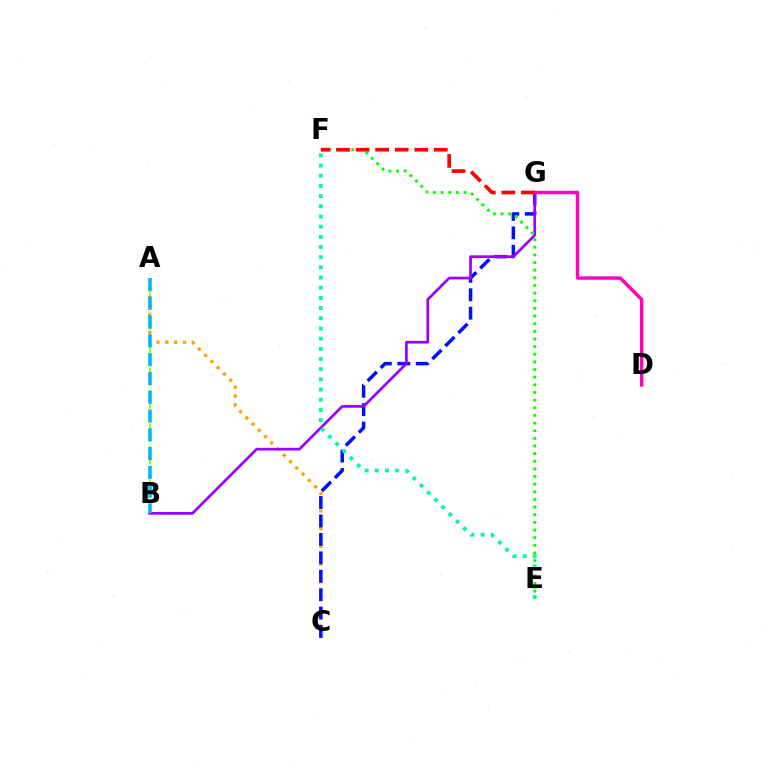{('A', 'B'): [{'color': '#b3ff00', 'line_style': 'dashed', 'thickness': 1.52}, {'color': '#00b5ff', 'line_style': 'dashed', 'thickness': 2.55}], ('A', 'C'): [{'color': '#ffa500', 'line_style': 'dotted', 'thickness': 2.4}], ('C', 'G'): [{'color': '#0010ff', 'line_style': 'dashed', 'thickness': 2.5}], ('B', 'G'): [{'color': '#9b00ff', 'line_style': 'solid', 'thickness': 1.94}], ('D', 'G'): [{'color': '#ff00bd', 'line_style': 'solid', 'thickness': 2.47}], ('E', 'F'): [{'color': '#08ff00', 'line_style': 'dotted', 'thickness': 2.08}, {'color': '#00ff9d', 'line_style': 'dotted', 'thickness': 2.77}], ('F', 'G'): [{'color': '#ff0000', 'line_style': 'dashed', 'thickness': 2.66}]}